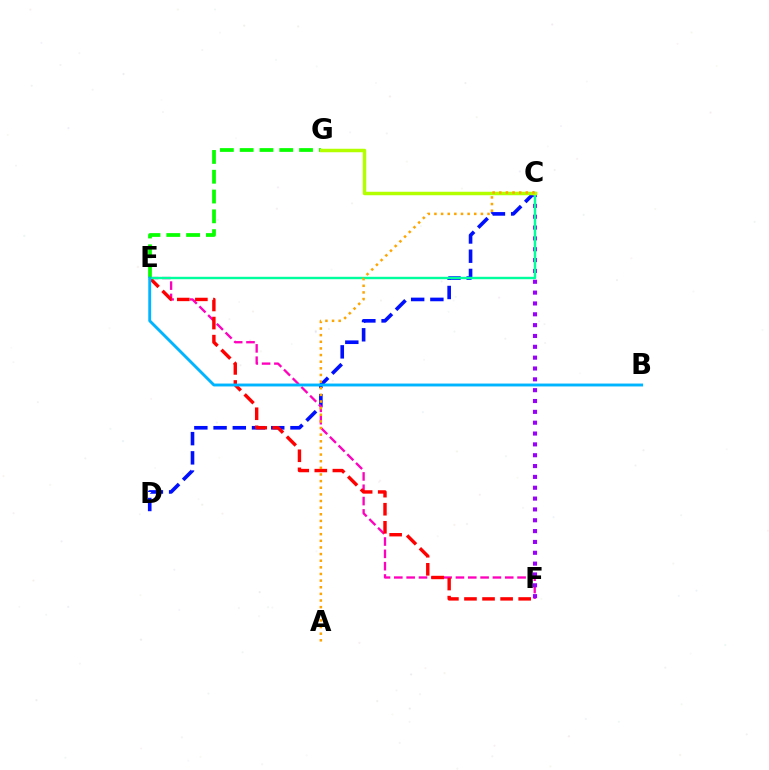{('C', 'D'): [{'color': '#0010ff', 'line_style': 'dashed', 'thickness': 2.61}], ('E', 'F'): [{'color': '#ff00bd', 'line_style': 'dashed', 'thickness': 1.67}, {'color': '#ff0000', 'line_style': 'dashed', 'thickness': 2.45}], ('C', 'F'): [{'color': '#9b00ff', 'line_style': 'dotted', 'thickness': 2.95}], ('C', 'E'): [{'color': '#00ff9d', 'line_style': 'solid', 'thickness': 1.73}], ('E', 'G'): [{'color': '#08ff00', 'line_style': 'dashed', 'thickness': 2.69}], ('C', 'G'): [{'color': '#b3ff00', 'line_style': 'solid', 'thickness': 2.5}], ('A', 'C'): [{'color': '#ffa500', 'line_style': 'dotted', 'thickness': 1.8}], ('B', 'E'): [{'color': '#00b5ff', 'line_style': 'solid', 'thickness': 2.08}]}